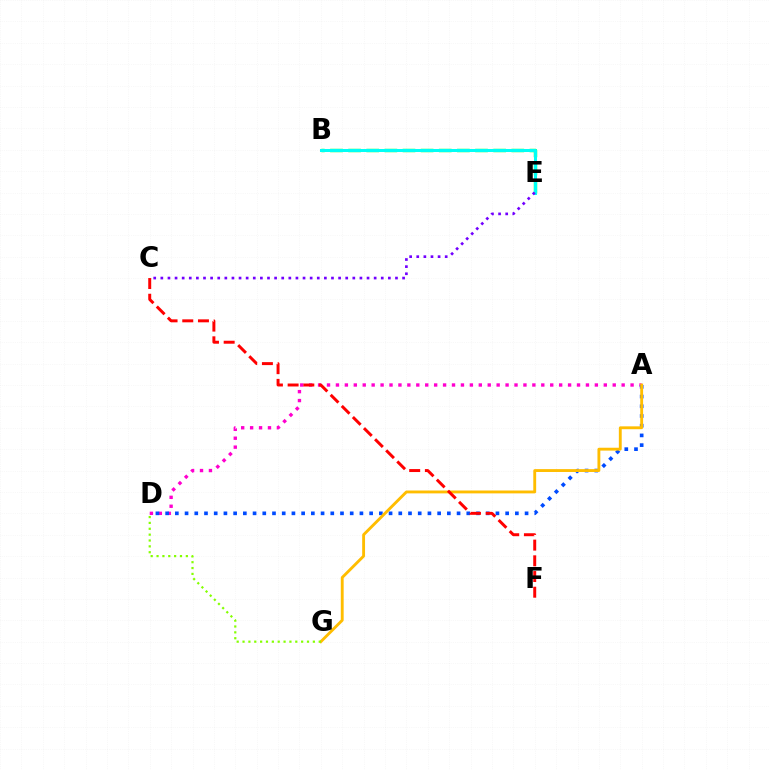{('A', 'D'): [{'color': '#ff00cf', 'line_style': 'dotted', 'thickness': 2.43}, {'color': '#004bff', 'line_style': 'dotted', 'thickness': 2.64}], ('A', 'G'): [{'color': '#ffbd00', 'line_style': 'solid', 'thickness': 2.06}], ('B', 'E'): [{'color': '#00ff39', 'line_style': 'dashed', 'thickness': 2.46}, {'color': '#00fff6', 'line_style': 'solid', 'thickness': 2.17}], ('D', 'G'): [{'color': '#84ff00', 'line_style': 'dotted', 'thickness': 1.59}], ('C', 'F'): [{'color': '#ff0000', 'line_style': 'dashed', 'thickness': 2.13}], ('C', 'E'): [{'color': '#7200ff', 'line_style': 'dotted', 'thickness': 1.93}]}